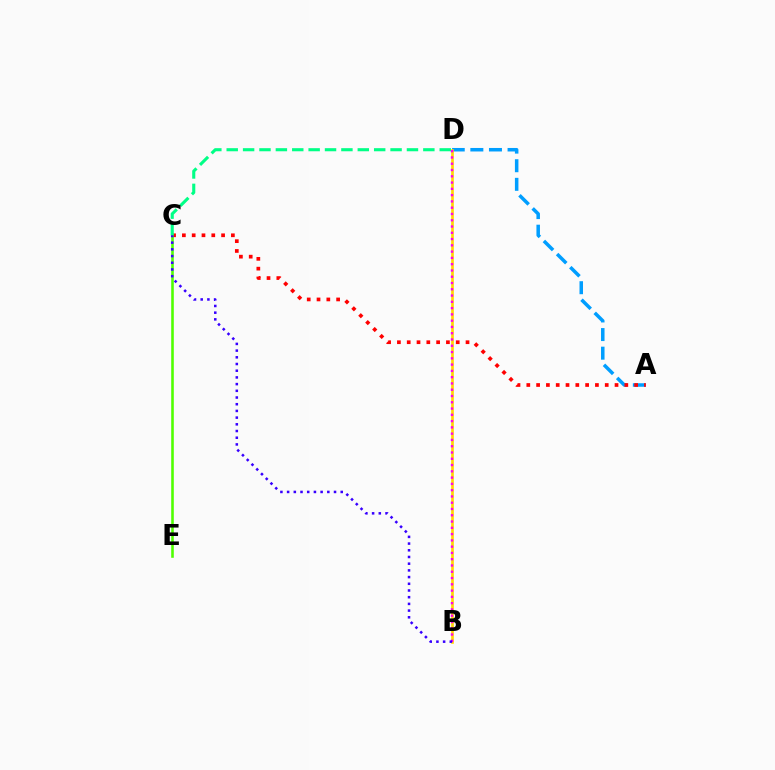{('A', 'D'): [{'color': '#009eff', 'line_style': 'dashed', 'thickness': 2.53}], ('B', 'D'): [{'color': '#ffd500', 'line_style': 'solid', 'thickness': 1.91}, {'color': '#ff00ed', 'line_style': 'dotted', 'thickness': 1.71}], ('A', 'C'): [{'color': '#ff0000', 'line_style': 'dotted', 'thickness': 2.66}], ('C', 'E'): [{'color': '#4fff00', 'line_style': 'solid', 'thickness': 1.86}], ('C', 'D'): [{'color': '#00ff86', 'line_style': 'dashed', 'thickness': 2.23}], ('B', 'C'): [{'color': '#3700ff', 'line_style': 'dotted', 'thickness': 1.82}]}